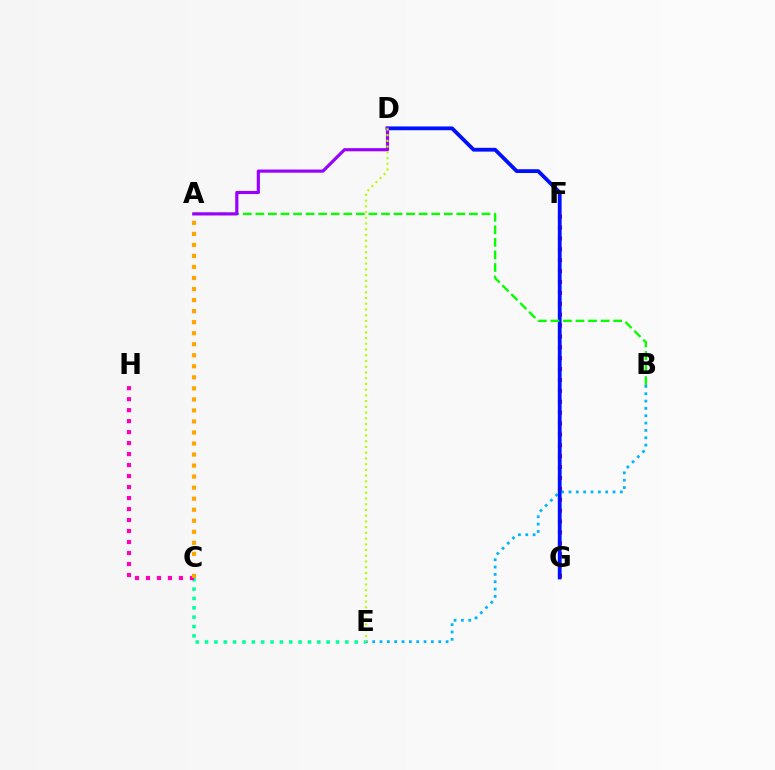{('F', 'G'): [{'color': '#ff0000', 'line_style': 'dotted', 'thickness': 2.96}], ('B', 'E'): [{'color': '#00b5ff', 'line_style': 'dotted', 'thickness': 1.99}], ('C', 'E'): [{'color': '#00ff9d', 'line_style': 'dotted', 'thickness': 2.54}], ('C', 'H'): [{'color': '#ff00bd', 'line_style': 'dotted', 'thickness': 2.99}], ('D', 'G'): [{'color': '#0010ff', 'line_style': 'solid', 'thickness': 2.73}], ('A', 'C'): [{'color': '#ffa500', 'line_style': 'dotted', 'thickness': 3.0}], ('A', 'B'): [{'color': '#08ff00', 'line_style': 'dashed', 'thickness': 1.71}], ('A', 'D'): [{'color': '#9b00ff', 'line_style': 'solid', 'thickness': 2.27}], ('D', 'E'): [{'color': '#b3ff00', 'line_style': 'dotted', 'thickness': 1.56}]}